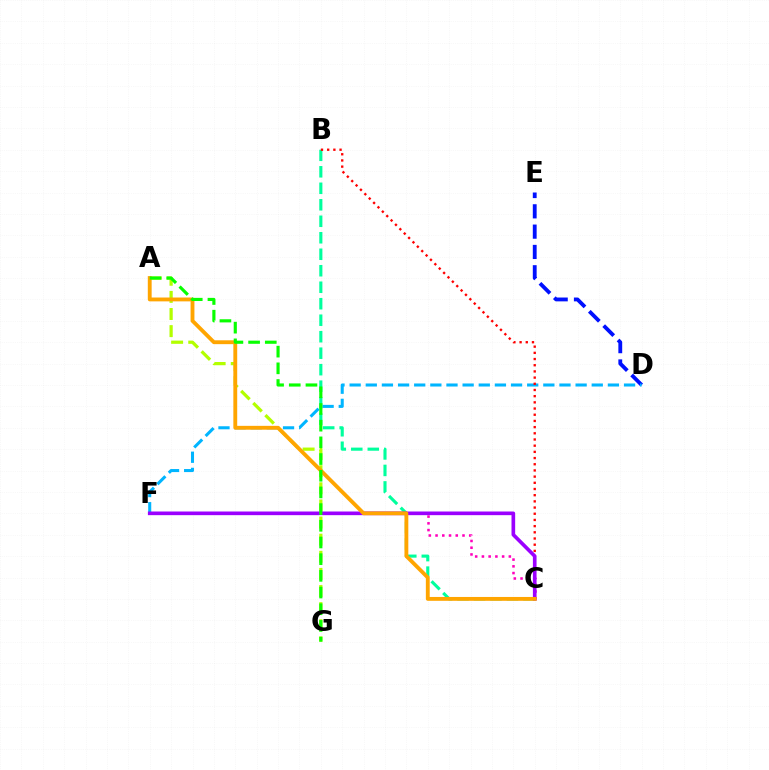{('A', 'G'): [{'color': '#b3ff00', 'line_style': 'dashed', 'thickness': 2.33}, {'color': '#08ff00', 'line_style': 'dashed', 'thickness': 2.27}], ('C', 'F'): [{'color': '#ff00bd', 'line_style': 'dotted', 'thickness': 1.83}, {'color': '#9b00ff', 'line_style': 'solid', 'thickness': 2.63}], ('D', 'E'): [{'color': '#0010ff', 'line_style': 'dashed', 'thickness': 2.76}], ('B', 'C'): [{'color': '#00ff9d', 'line_style': 'dashed', 'thickness': 2.24}, {'color': '#ff0000', 'line_style': 'dotted', 'thickness': 1.68}], ('D', 'F'): [{'color': '#00b5ff', 'line_style': 'dashed', 'thickness': 2.19}], ('A', 'C'): [{'color': '#ffa500', 'line_style': 'solid', 'thickness': 2.77}]}